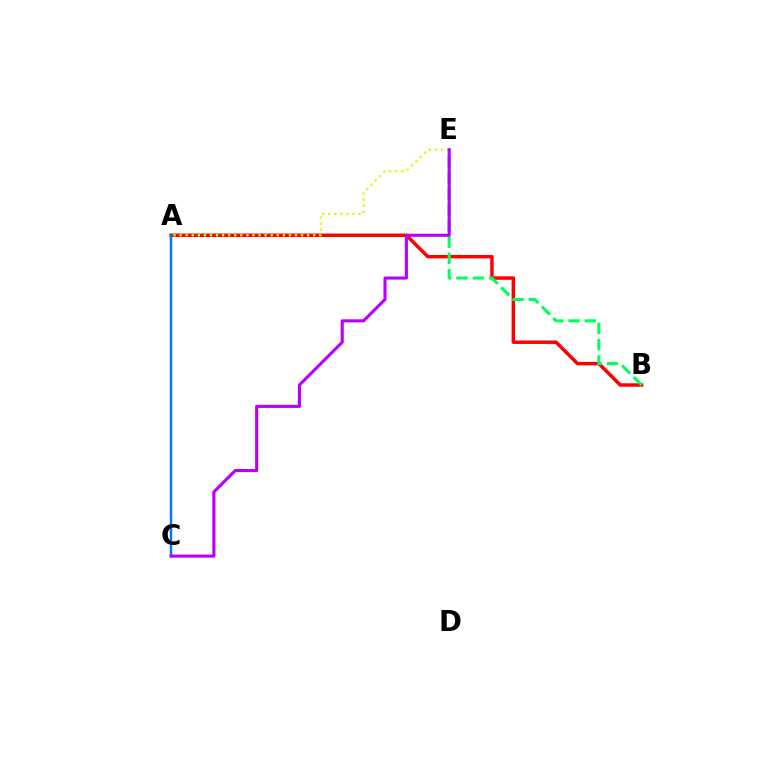{('A', 'B'): [{'color': '#ff0000', 'line_style': 'solid', 'thickness': 2.51}], ('B', 'E'): [{'color': '#00ff5c', 'line_style': 'dashed', 'thickness': 2.2}], ('A', 'E'): [{'color': '#d1ff00', 'line_style': 'dotted', 'thickness': 1.65}], ('A', 'C'): [{'color': '#0074ff', 'line_style': 'solid', 'thickness': 1.74}], ('C', 'E'): [{'color': '#b900ff', 'line_style': 'solid', 'thickness': 2.23}]}